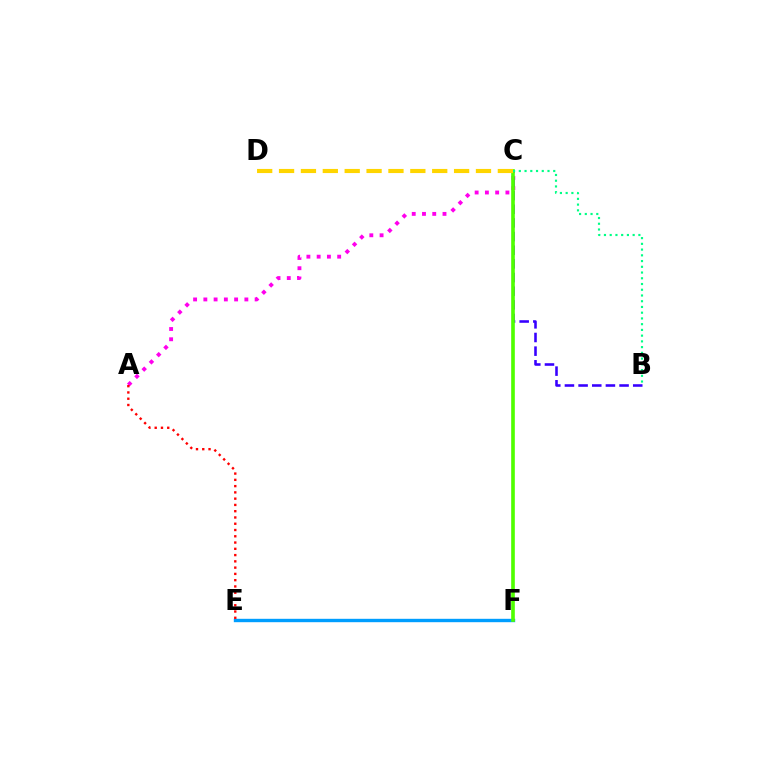{('A', 'C'): [{'color': '#ff00ed', 'line_style': 'dotted', 'thickness': 2.79}], ('E', 'F'): [{'color': '#009eff', 'line_style': 'solid', 'thickness': 2.44}], ('B', 'C'): [{'color': '#3700ff', 'line_style': 'dashed', 'thickness': 1.86}, {'color': '#00ff86', 'line_style': 'dotted', 'thickness': 1.56}], ('A', 'E'): [{'color': '#ff0000', 'line_style': 'dotted', 'thickness': 1.7}], ('C', 'F'): [{'color': '#4fff00', 'line_style': 'solid', 'thickness': 2.62}], ('C', 'D'): [{'color': '#ffd500', 'line_style': 'dashed', 'thickness': 2.97}]}